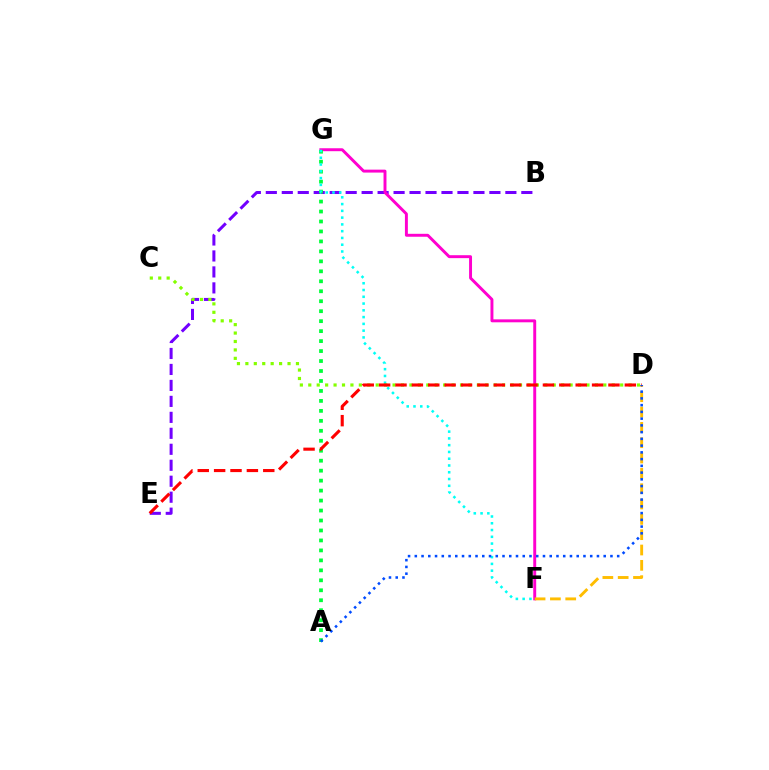{('B', 'E'): [{'color': '#7200ff', 'line_style': 'dashed', 'thickness': 2.17}], ('F', 'G'): [{'color': '#ff00cf', 'line_style': 'solid', 'thickness': 2.12}, {'color': '#00fff6', 'line_style': 'dotted', 'thickness': 1.84}], ('A', 'G'): [{'color': '#00ff39', 'line_style': 'dotted', 'thickness': 2.71}], ('C', 'D'): [{'color': '#84ff00', 'line_style': 'dotted', 'thickness': 2.29}], ('D', 'F'): [{'color': '#ffbd00', 'line_style': 'dashed', 'thickness': 2.08}], ('D', 'E'): [{'color': '#ff0000', 'line_style': 'dashed', 'thickness': 2.23}], ('A', 'D'): [{'color': '#004bff', 'line_style': 'dotted', 'thickness': 1.83}]}